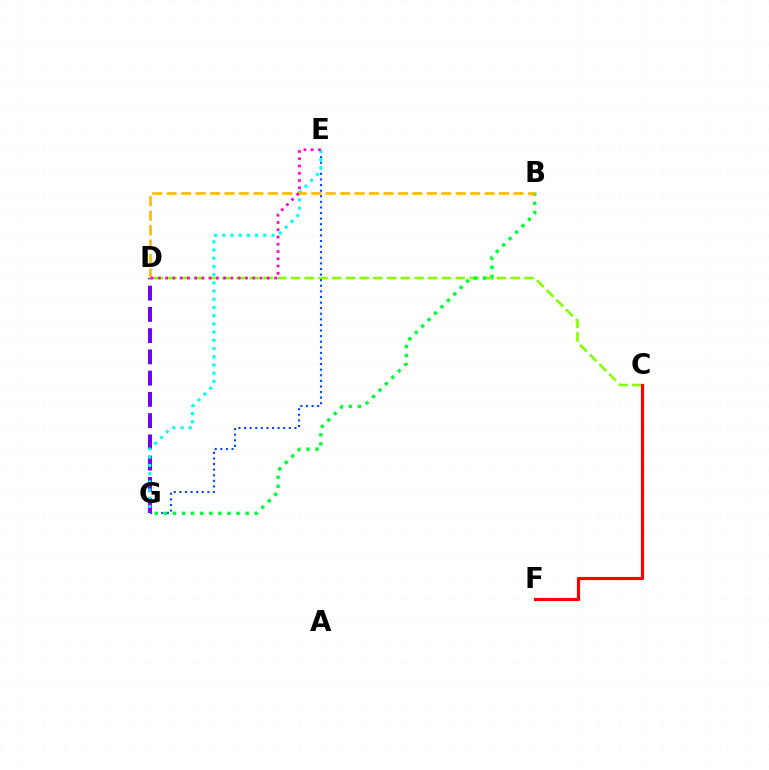{('D', 'G'): [{'color': '#7200ff', 'line_style': 'dashed', 'thickness': 2.89}], ('C', 'D'): [{'color': '#84ff00', 'line_style': 'dashed', 'thickness': 1.87}], ('E', 'G'): [{'color': '#004bff', 'line_style': 'dotted', 'thickness': 1.52}, {'color': '#00fff6', 'line_style': 'dotted', 'thickness': 2.23}], ('B', 'G'): [{'color': '#00ff39', 'line_style': 'dotted', 'thickness': 2.47}], ('B', 'D'): [{'color': '#ffbd00', 'line_style': 'dashed', 'thickness': 1.96}], ('C', 'F'): [{'color': '#ff0000', 'line_style': 'solid', 'thickness': 2.27}], ('D', 'E'): [{'color': '#ff00cf', 'line_style': 'dotted', 'thickness': 1.97}]}